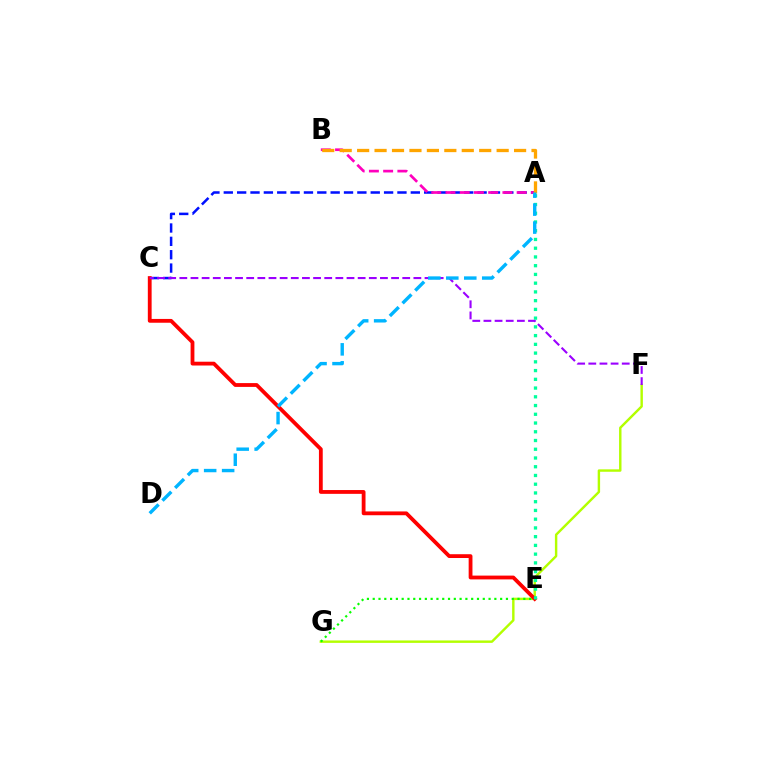{('A', 'C'): [{'color': '#0010ff', 'line_style': 'dashed', 'thickness': 1.81}], ('F', 'G'): [{'color': '#b3ff00', 'line_style': 'solid', 'thickness': 1.75}], ('A', 'B'): [{'color': '#ff00bd', 'line_style': 'dashed', 'thickness': 1.93}, {'color': '#ffa500', 'line_style': 'dashed', 'thickness': 2.37}], ('E', 'G'): [{'color': '#08ff00', 'line_style': 'dotted', 'thickness': 1.57}], ('C', 'E'): [{'color': '#ff0000', 'line_style': 'solid', 'thickness': 2.74}], ('A', 'E'): [{'color': '#00ff9d', 'line_style': 'dotted', 'thickness': 2.37}], ('C', 'F'): [{'color': '#9b00ff', 'line_style': 'dashed', 'thickness': 1.51}], ('A', 'D'): [{'color': '#00b5ff', 'line_style': 'dashed', 'thickness': 2.44}]}